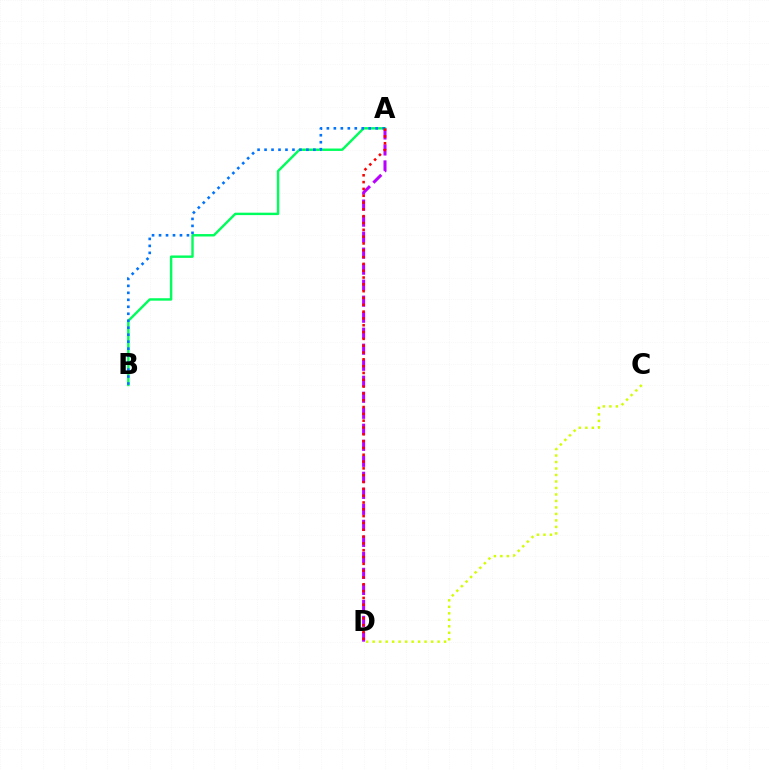{('A', 'D'): [{'color': '#b900ff', 'line_style': 'dashed', 'thickness': 2.18}, {'color': '#ff0000', 'line_style': 'dotted', 'thickness': 1.85}], ('A', 'B'): [{'color': '#00ff5c', 'line_style': 'solid', 'thickness': 1.74}, {'color': '#0074ff', 'line_style': 'dotted', 'thickness': 1.9}], ('C', 'D'): [{'color': '#d1ff00', 'line_style': 'dotted', 'thickness': 1.76}]}